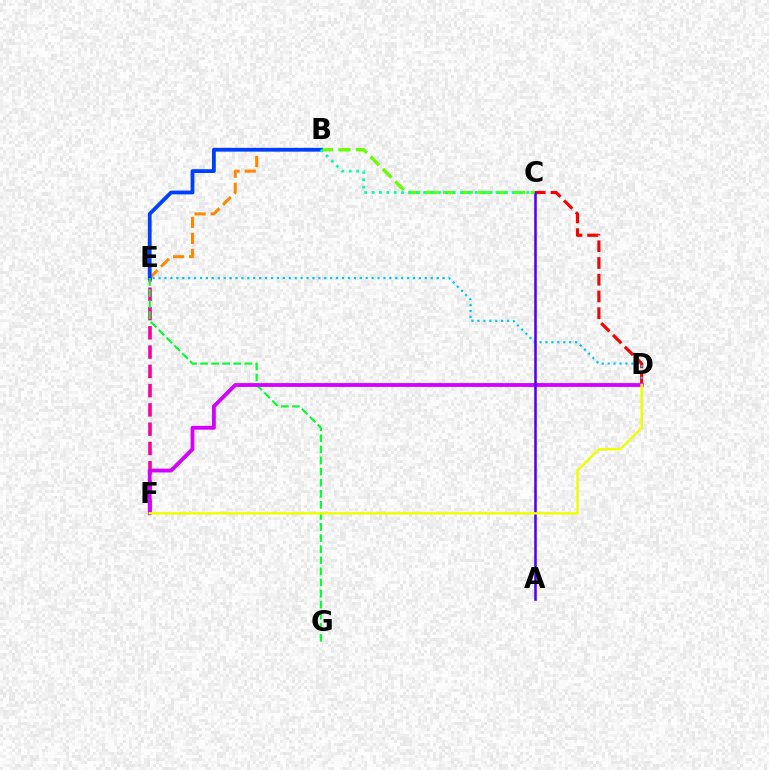{('B', 'E'): [{'color': '#ff8800', 'line_style': 'dashed', 'thickness': 2.18}, {'color': '#003fff', 'line_style': 'solid', 'thickness': 2.73}], ('E', 'F'): [{'color': '#ff00a0', 'line_style': 'dashed', 'thickness': 2.62}], ('B', 'C'): [{'color': '#66ff00', 'line_style': 'dashed', 'thickness': 2.38}, {'color': '#00ffaf', 'line_style': 'dotted', 'thickness': 2.0}], ('C', 'D'): [{'color': '#ff0000', 'line_style': 'dashed', 'thickness': 2.27}], ('D', 'E'): [{'color': '#00c7ff', 'line_style': 'dotted', 'thickness': 1.61}], ('E', 'G'): [{'color': '#00ff27', 'line_style': 'dashed', 'thickness': 1.51}], ('D', 'F'): [{'color': '#d600ff', 'line_style': 'solid', 'thickness': 2.76}, {'color': '#eeff00', 'line_style': 'solid', 'thickness': 1.75}], ('A', 'C'): [{'color': '#4f00ff', 'line_style': 'solid', 'thickness': 1.85}]}